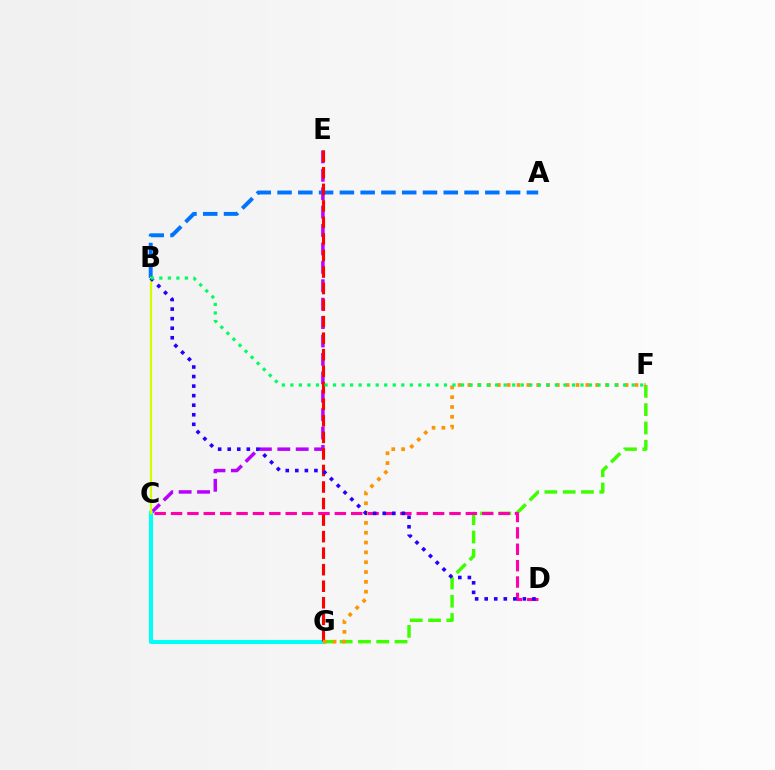{('A', 'B'): [{'color': '#0074ff', 'line_style': 'dashed', 'thickness': 2.82}], ('F', 'G'): [{'color': '#3dff00', 'line_style': 'dashed', 'thickness': 2.49}, {'color': '#ff9400', 'line_style': 'dotted', 'thickness': 2.67}], ('C', 'E'): [{'color': '#b900ff', 'line_style': 'dashed', 'thickness': 2.5}], ('C', 'D'): [{'color': '#ff00ac', 'line_style': 'dashed', 'thickness': 2.23}], ('C', 'G'): [{'color': '#00fff6', 'line_style': 'solid', 'thickness': 2.93}], ('E', 'G'): [{'color': '#ff0000', 'line_style': 'dashed', 'thickness': 2.25}], ('B', 'C'): [{'color': '#d1ff00', 'line_style': 'solid', 'thickness': 1.61}], ('B', 'D'): [{'color': '#2500ff', 'line_style': 'dotted', 'thickness': 2.6}], ('B', 'F'): [{'color': '#00ff5c', 'line_style': 'dotted', 'thickness': 2.32}]}